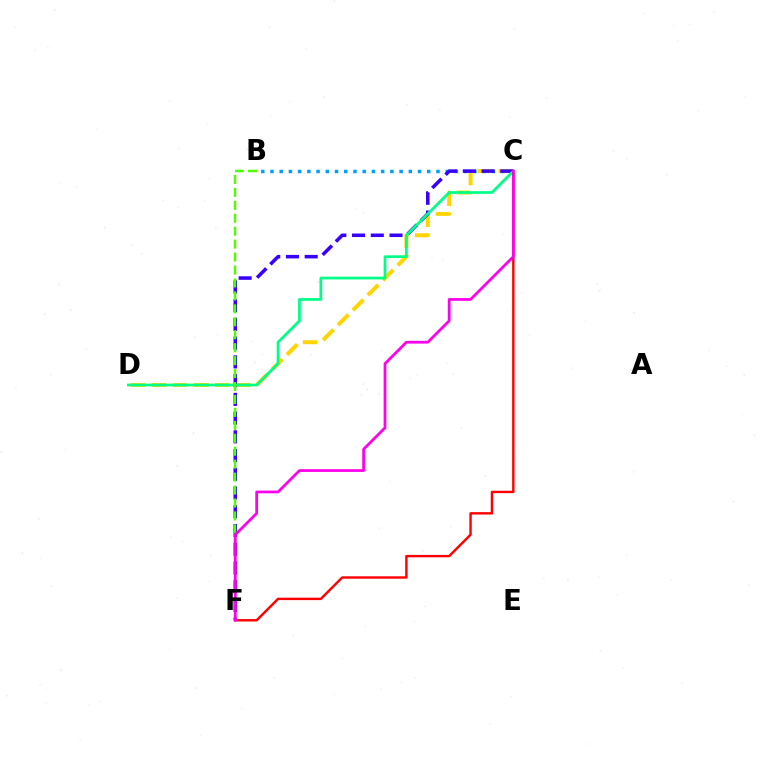{('B', 'C'): [{'color': '#009eff', 'line_style': 'dotted', 'thickness': 2.51}], ('C', 'F'): [{'color': '#ff0000', 'line_style': 'solid', 'thickness': 1.73}, {'color': '#3700ff', 'line_style': 'dashed', 'thickness': 2.55}, {'color': '#ff00ed', 'line_style': 'solid', 'thickness': 1.98}], ('C', 'D'): [{'color': '#ffd500', 'line_style': 'dashed', 'thickness': 2.87}, {'color': '#00ff86', 'line_style': 'solid', 'thickness': 1.97}], ('B', 'F'): [{'color': '#4fff00', 'line_style': 'dashed', 'thickness': 1.76}]}